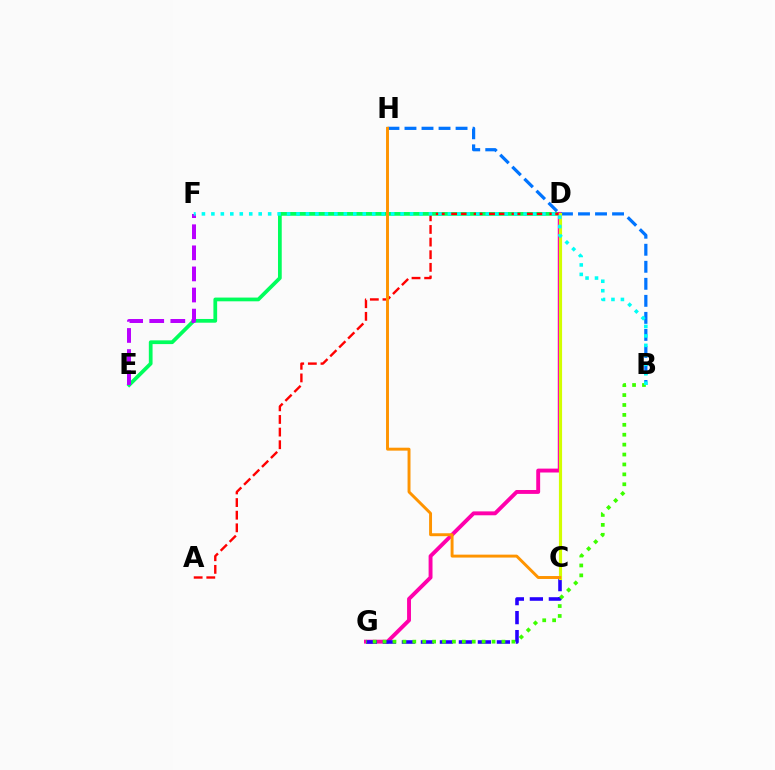{('D', 'E'): [{'color': '#00ff5c', 'line_style': 'solid', 'thickness': 2.69}], ('D', 'G'): [{'color': '#ff00ac', 'line_style': 'solid', 'thickness': 2.81}], ('B', 'H'): [{'color': '#0074ff', 'line_style': 'dashed', 'thickness': 2.31}], ('C', 'G'): [{'color': '#2500ff', 'line_style': 'dashed', 'thickness': 2.58}], ('E', 'F'): [{'color': '#b900ff', 'line_style': 'dashed', 'thickness': 2.87}], ('C', 'D'): [{'color': '#d1ff00', 'line_style': 'solid', 'thickness': 2.28}], ('A', 'D'): [{'color': '#ff0000', 'line_style': 'dashed', 'thickness': 1.72}], ('B', 'G'): [{'color': '#3dff00', 'line_style': 'dotted', 'thickness': 2.69}], ('B', 'F'): [{'color': '#00fff6', 'line_style': 'dotted', 'thickness': 2.57}], ('C', 'H'): [{'color': '#ff9400', 'line_style': 'solid', 'thickness': 2.11}]}